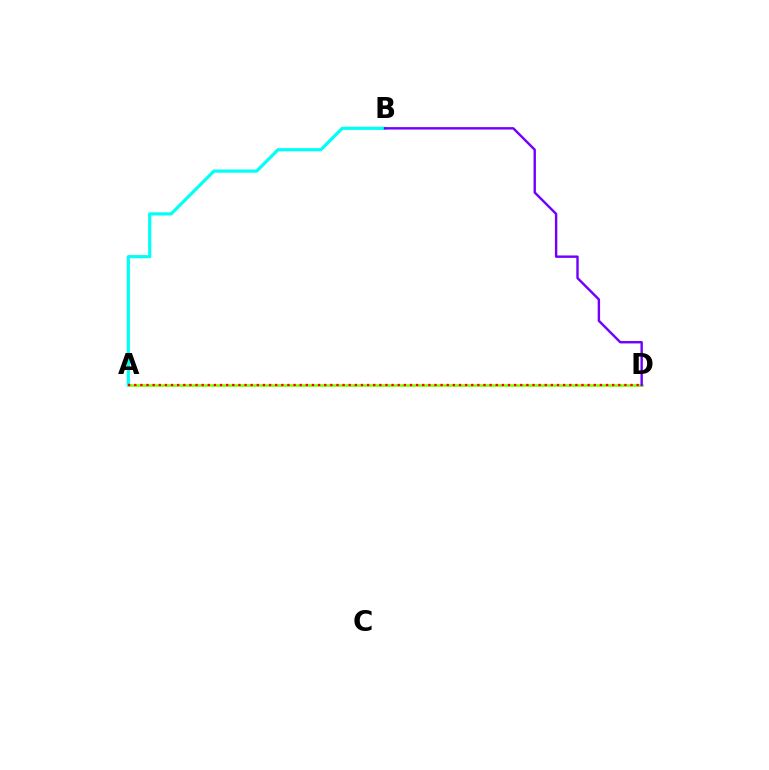{('A', 'D'): [{'color': '#84ff00', 'line_style': 'solid', 'thickness': 1.91}, {'color': '#ff0000', 'line_style': 'dotted', 'thickness': 1.66}], ('A', 'B'): [{'color': '#00fff6', 'line_style': 'solid', 'thickness': 2.3}], ('B', 'D'): [{'color': '#7200ff', 'line_style': 'solid', 'thickness': 1.73}]}